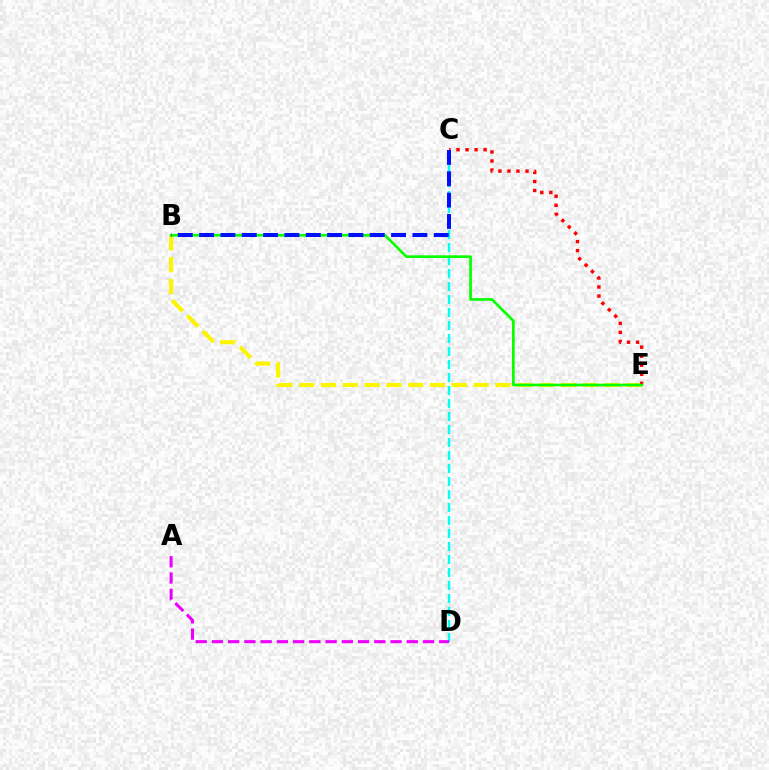{('B', 'E'): [{'color': '#fcf500', 'line_style': 'dashed', 'thickness': 2.96}, {'color': '#08ff00', 'line_style': 'solid', 'thickness': 1.94}], ('C', 'D'): [{'color': '#00fff6', 'line_style': 'dashed', 'thickness': 1.77}], ('C', 'E'): [{'color': '#ff0000', 'line_style': 'dotted', 'thickness': 2.46}], ('A', 'D'): [{'color': '#ee00ff', 'line_style': 'dashed', 'thickness': 2.21}], ('B', 'C'): [{'color': '#0010ff', 'line_style': 'dashed', 'thickness': 2.9}]}